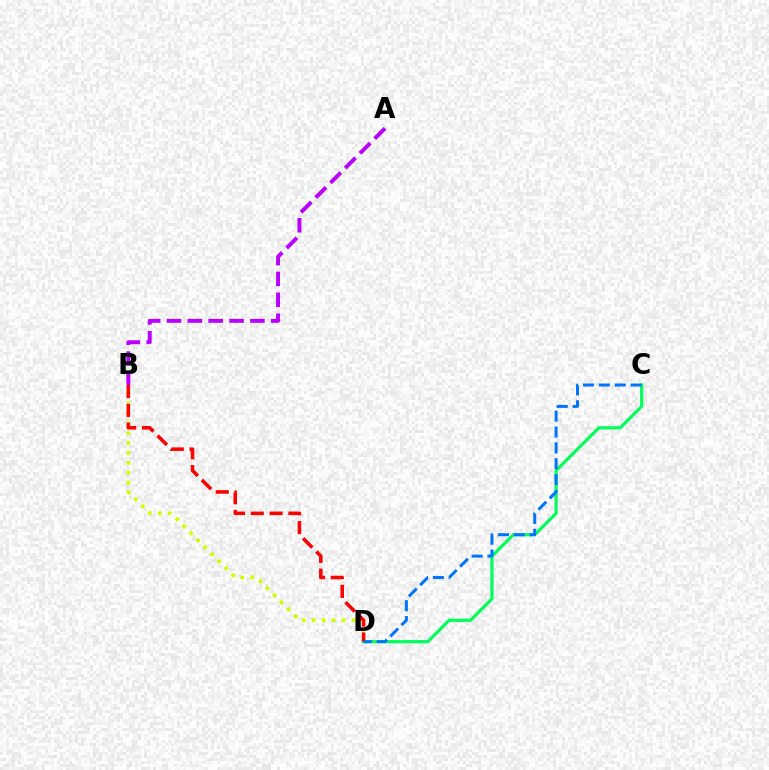{('B', 'D'): [{'color': '#d1ff00', 'line_style': 'dotted', 'thickness': 2.69}, {'color': '#ff0000', 'line_style': 'dashed', 'thickness': 2.55}], ('C', 'D'): [{'color': '#00ff5c', 'line_style': 'solid', 'thickness': 2.29}, {'color': '#0074ff', 'line_style': 'dashed', 'thickness': 2.16}], ('A', 'B'): [{'color': '#b900ff', 'line_style': 'dashed', 'thickness': 2.83}]}